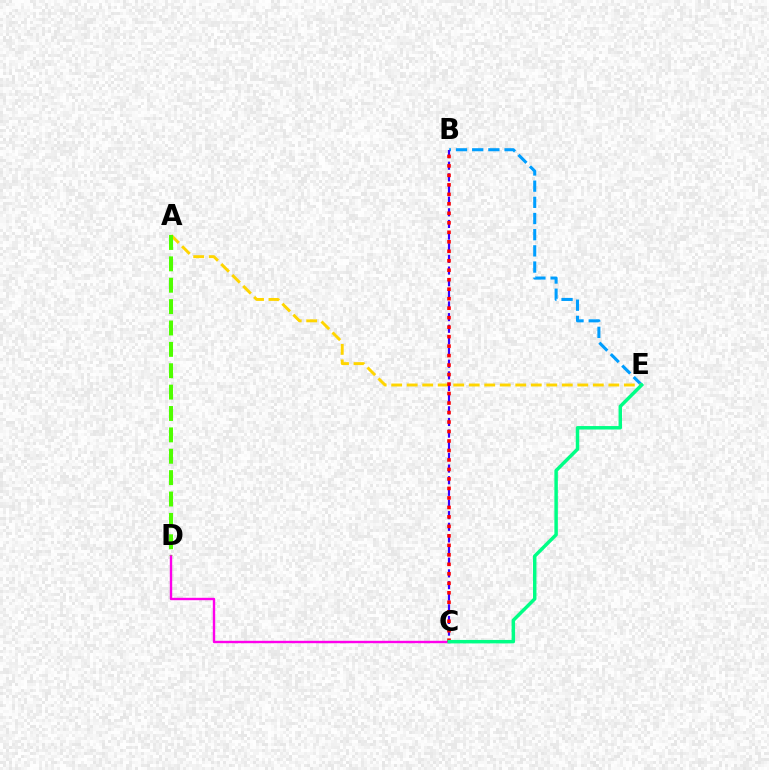{('B', 'E'): [{'color': '#009eff', 'line_style': 'dashed', 'thickness': 2.2}], ('A', 'E'): [{'color': '#ffd500', 'line_style': 'dashed', 'thickness': 2.11}], ('C', 'D'): [{'color': '#ff00ed', 'line_style': 'solid', 'thickness': 1.72}], ('B', 'C'): [{'color': '#3700ff', 'line_style': 'dashed', 'thickness': 1.58}, {'color': '#ff0000', 'line_style': 'dotted', 'thickness': 2.58}], ('A', 'D'): [{'color': '#4fff00', 'line_style': 'dashed', 'thickness': 2.9}], ('C', 'E'): [{'color': '#00ff86', 'line_style': 'solid', 'thickness': 2.49}]}